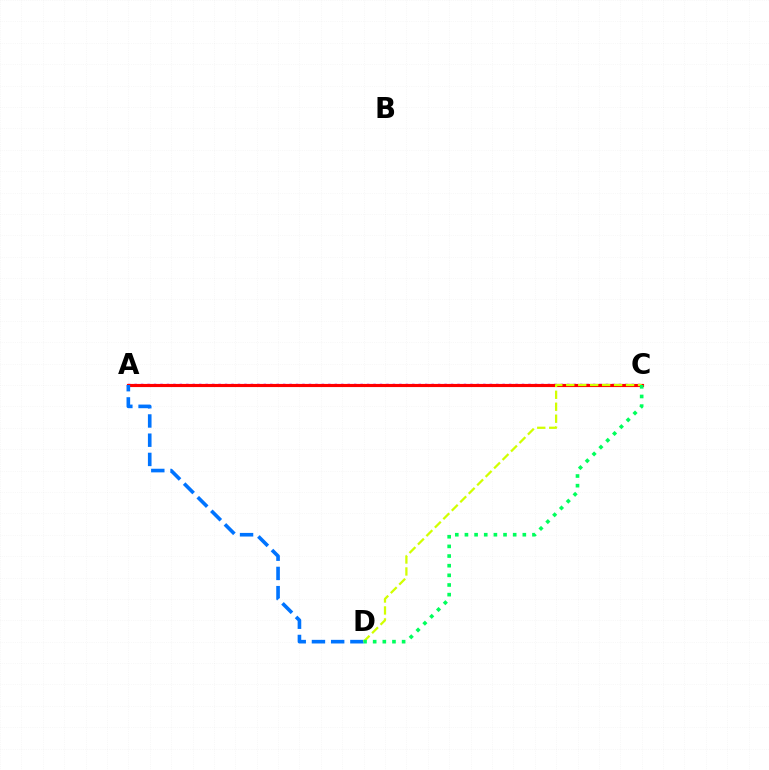{('A', 'C'): [{'color': '#b900ff', 'line_style': 'dotted', 'thickness': 1.75}, {'color': '#ff0000', 'line_style': 'solid', 'thickness': 2.26}], ('A', 'D'): [{'color': '#0074ff', 'line_style': 'dashed', 'thickness': 2.61}], ('C', 'D'): [{'color': '#d1ff00', 'line_style': 'dashed', 'thickness': 1.63}, {'color': '#00ff5c', 'line_style': 'dotted', 'thickness': 2.62}]}